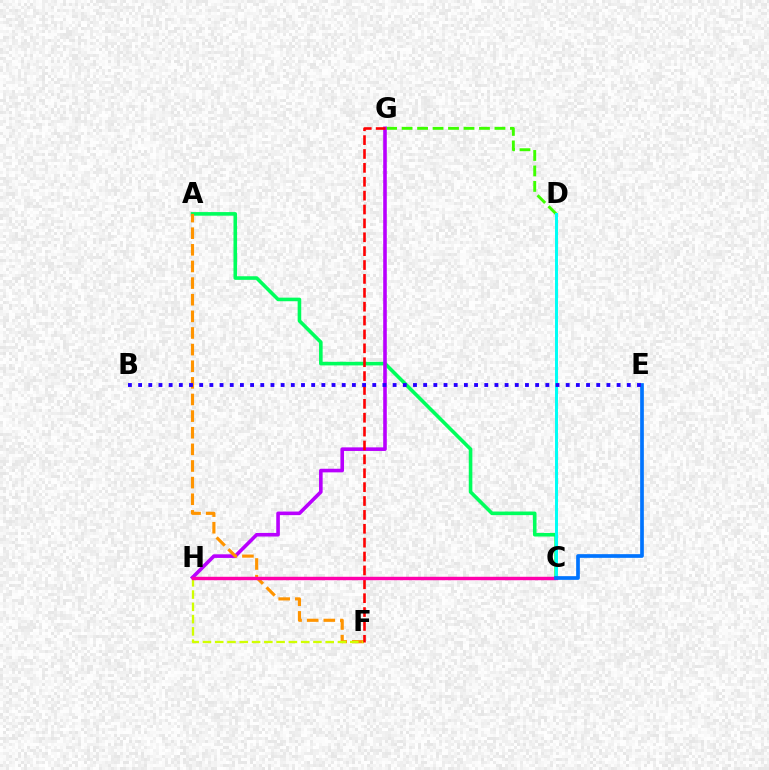{('D', 'G'): [{'color': '#3dff00', 'line_style': 'dashed', 'thickness': 2.1}], ('A', 'C'): [{'color': '#00ff5c', 'line_style': 'solid', 'thickness': 2.59}], ('G', 'H'): [{'color': '#b900ff', 'line_style': 'solid', 'thickness': 2.6}], ('A', 'F'): [{'color': '#ff9400', 'line_style': 'dashed', 'thickness': 2.26}], ('C', 'D'): [{'color': '#00fff6', 'line_style': 'solid', 'thickness': 2.15}], ('F', 'H'): [{'color': '#d1ff00', 'line_style': 'dashed', 'thickness': 1.67}], ('F', 'G'): [{'color': '#ff0000', 'line_style': 'dashed', 'thickness': 1.89}], ('C', 'H'): [{'color': '#ff00ac', 'line_style': 'solid', 'thickness': 2.46}], ('C', 'E'): [{'color': '#0074ff', 'line_style': 'solid', 'thickness': 2.66}], ('B', 'E'): [{'color': '#2500ff', 'line_style': 'dotted', 'thickness': 2.77}]}